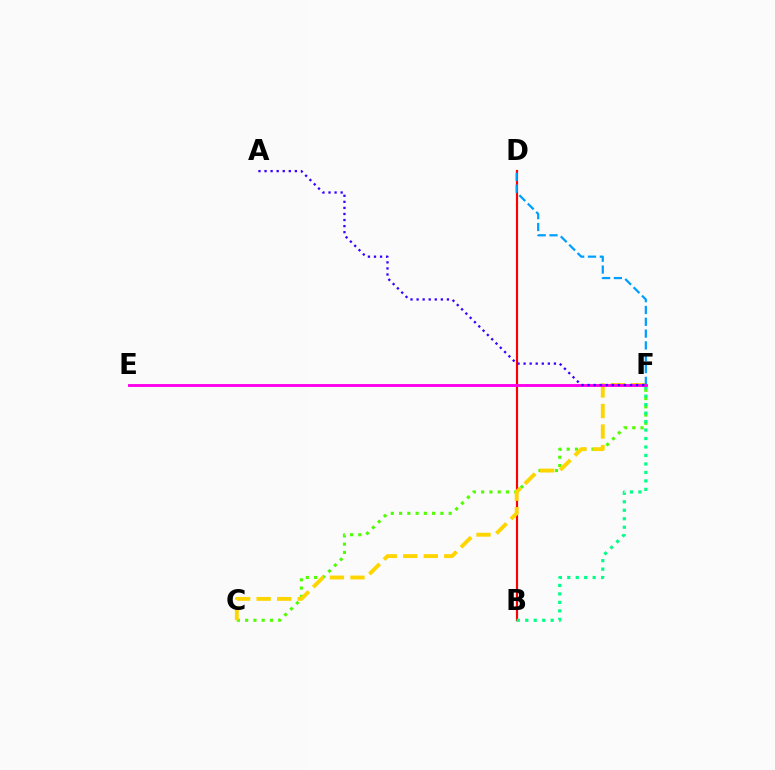{('C', 'F'): [{'color': '#4fff00', 'line_style': 'dotted', 'thickness': 2.25}, {'color': '#ffd500', 'line_style': 'dashed', 'thickness': 2.79}], ('B', 'D'): [{'color': '#ff0000', 'line_style': 'solid', 'thickness': 1.56}], ('B', 'F'): [{'color': '#00ff86', 'line_style': 'dotted', 'thickness': 2.3}], ('D', 'F'): [{'color': '#009eff', 'line_style': 'dashed', 'thickness': 1.61}], ('E', 'F'): [{'color': '#ff00ed', 'line_style': 'solid', 'thickness': 2.07}], ('A', 'F'): [{'color': '#3700ff', 'line_style': 'dotted', 'thickness': 1.65}]}